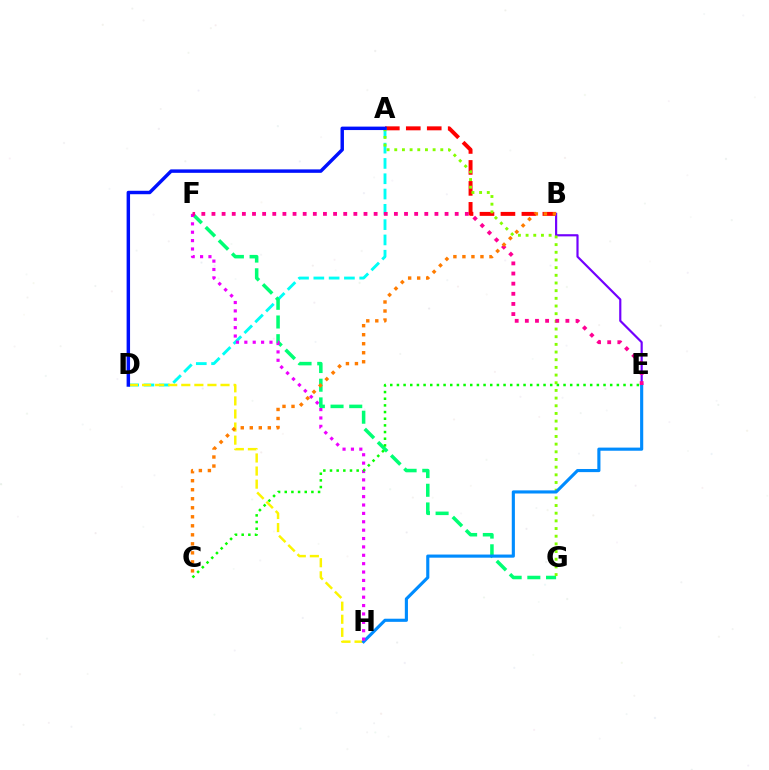{('A', 'B'): [{'color': '#ff0000', 'line_style': 'dashed', 'thickness': 2.85}], ('A', 'D'): [{'color': '#00fff6', 'line_style': 'dashed', 'thickness': 2.08}, {'color': '#0010ff', 'line_style': 'solid', 'thickness': 2.48}], ('F', 'G'): [{'color': '#00ff74', 'line_style': 'dashed', 'thickness': 2.54}], ('B', 'E'): [{'color': '#7200ff', 'line_style': 'solid', 'thickness': 1.57}], ('D', 'H'): [{'color': '#fcf500', 'line_style': 'dashed', 'thickness': 1.78}], ('A', 'G'): [{'color': '#84ff00', 'line_style': 'dotted', 'thickness': 2.08}], ('E', 'H'): [{'color': '#008cff', 'line_style': 'solid', 'thickness': 2.25}], ('F', 'H'): [{'color': '#ee00ff', 'line_style': 'dotted', 'thickness': 2.28}], ('C', 'E'): [{'color': '#08ff00', 'line_style': 'dotted', 'thickness': 1.81}], ('E', 'F'): [{'color': '#ff0094', 'line_style': 'dotted', 'thickness': 2.75}], ('B', 'C'): [{'color': '#ff7c00', 'line_style': 'dotted', 'thickness': 2.45}]}